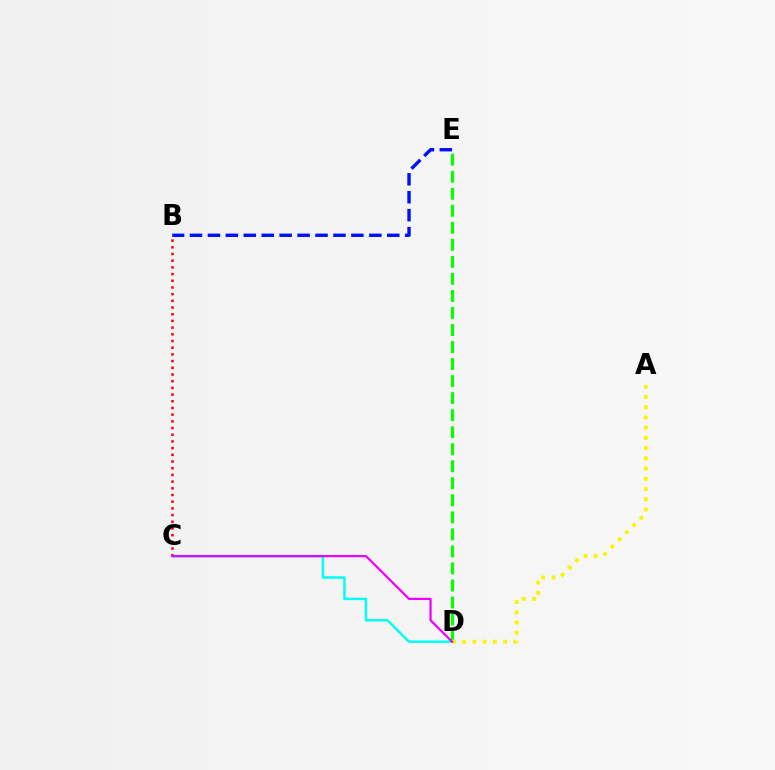{('B', 'E'): [{'color': '#0010ff', 'line_style': 'dashed', 'thickness': 2.44}], ('B', 'C'): [{'color': '#ff0000', 'line_style': 'dotted', 'thickness': 1.82}], ('D', 'E'): [{'color': '#08ff00', 'line_style': 'dashed', 'thickness': 2.31}], ('C', 'D'): [{'color': '#00fff6', 'line_style': 'solid', 'thickness': 1.79}, {'color': '#ee00ff', 'line_style': 'solid', 'thickness': 1.59}], ('A', 'D'): [{'color': '#fcf500', 'line_style': 'dotted', 'thickness': 2.78}]}